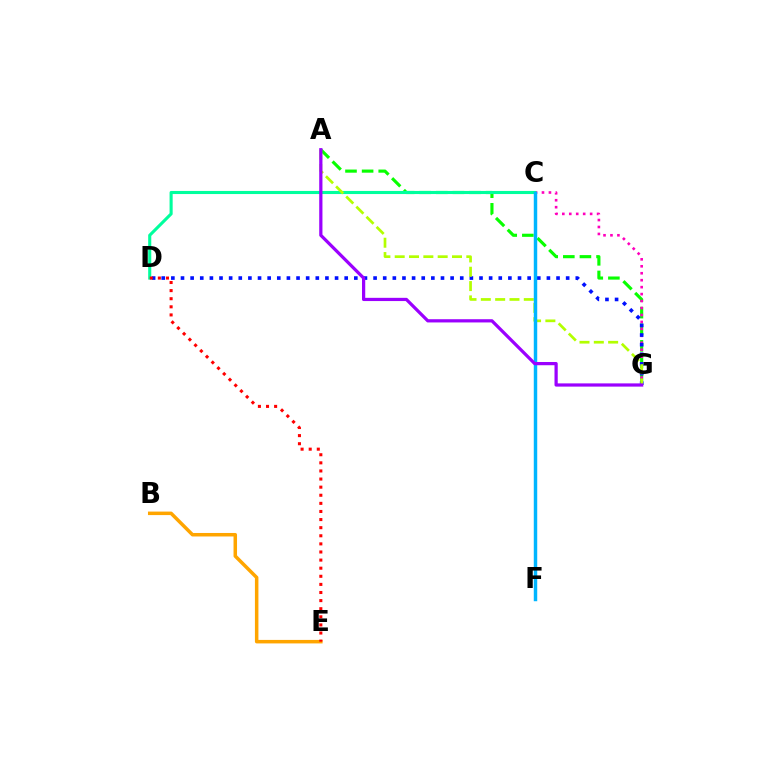{('A', 'G'): [{'color': '#08ff00', 'line_style': 'dashed', 'thickness': 2.26}, {'color': '#b3ff00', 'line_style': 'dashed', 'thickness': 1.95}, {'color': '#9b00ff', 'line_style': 'solid', 'thickness': 2.32}], ('C', 'G'): [{'color': '#ff00bd', 'line_style': 'dotted', 'thickness': 1.89}], ('C', 'D'): [{'color': '#00ff9d', 'line_style': 'solid', 'thickness': 2.23}], ('B', 'E'): [{'color': '#ffa500', 'line_style': 'solid', 'thickness': 2.52}], ('D', 'G'): [{'color': '#0010ff', 'line_style': 'dotted', 'thickness': 2.62}], ('C', 'F'): [{'color': '#00b5ff', 'line_style': 'solid', 'thickness': 2.49}], ('D', 'E'): [{'color': '#ff0000', 'line_style': 'dotted', 'thickness': 2.2}]}